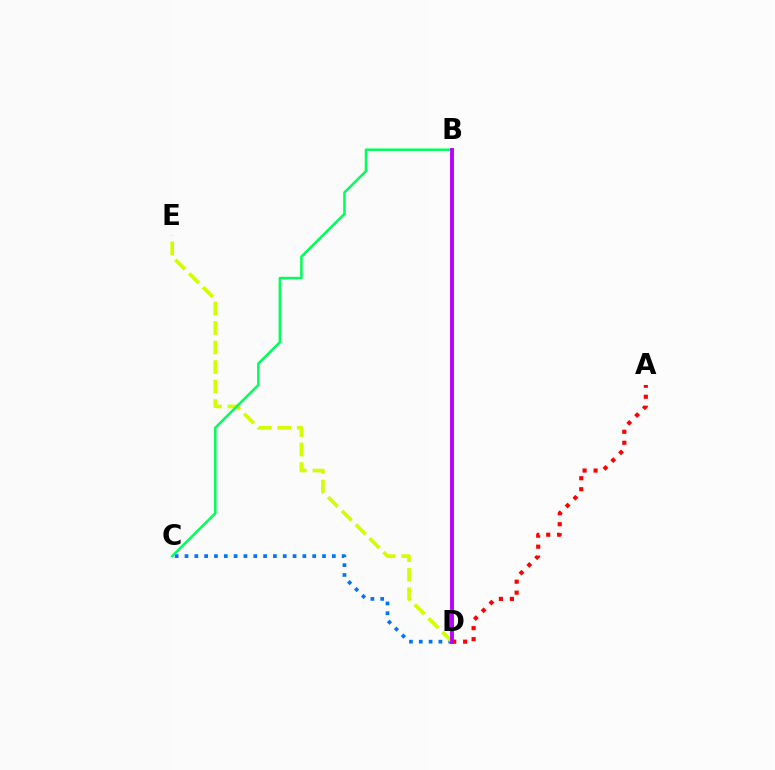{('C', 'D'): [{'color': '#0074ff', 'line_style': 'dotted', 'thickness': 2.67}], ('A', 'D'): [{'color': '#ff0000', 'line_style': 'dotted', 'thickness': 2.99}], ('D', 'E'): [{'color': '#d1ff00', 'line_style': 'dashed', 'thickness': 2.65}], ('B', 'C'): [{'color': '#00ff5c', 'line_style': 'solid', 'thickness': 1.82}], ('B', 'D'): [{'color': '#b900ff', 'line_style': 'solid', 'thickness': 2.8}]}